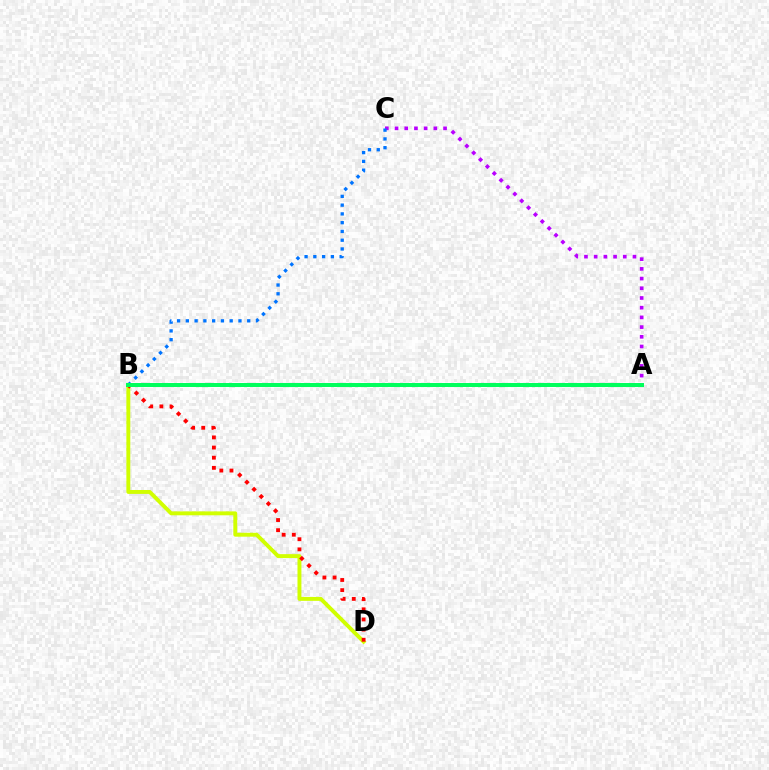{('A', 'C'): [{'color': '#b900ff', 'line_style': 'dotted', 'thickness': 2.64}], ('B', 'C'): [{'color': '#0074ff', 'line_style': 'dotted', 'thickness': 2.38}], ('B', 'D'): [{'color': '#d1ff00', 'line_style': 'solid', 'thickness': 2.82}, {'color': '#ff0000', 'line_style': 'dotted', 'thickness': 2.76}], ('A', 'B'): [{'color': '#00ff5c', 'line_style': 'solid', 'thickness': 2.86}]}